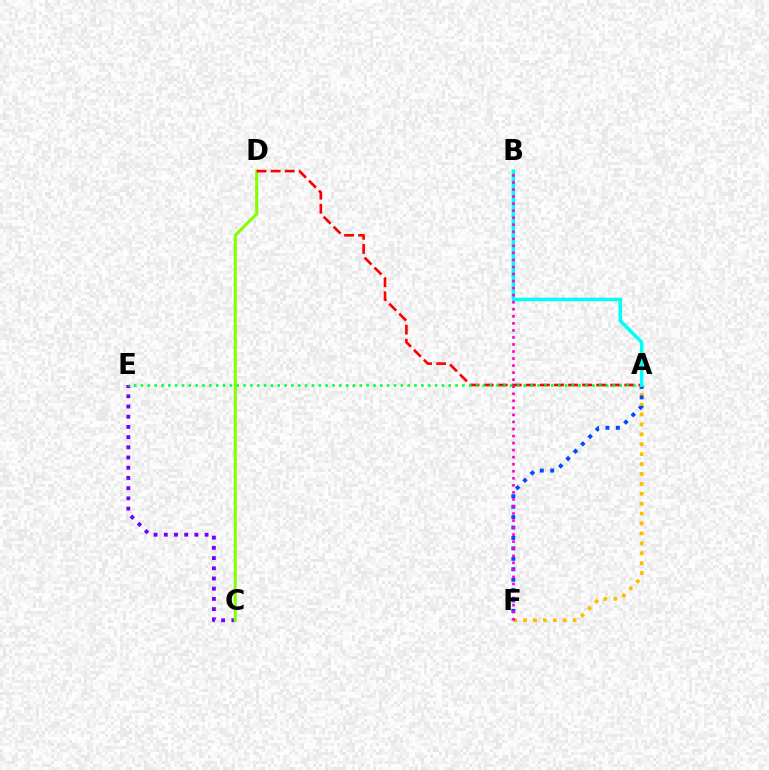{('C', 'E'): [{'color': '#7200ff', 'line_style': 'dotted', 'thickness': 2.77}], ('A', 'F'): [{'color': '#ffbd00', 'line_style': 'dotted', 'thickness': 2.69}, {'color': '#004bff', 'line_style': 'dotted', 'thickness': 2.83}], ('C', 'D'): [{'color': '#84ff00', 'line_style': 'solid', 'thickness': 2.18}], ('A', 'D'): [{'color': '#ff0000', 'line_style': 'dashed', 'thickness': 1.91}], ('A', 'E'): [{'color': '#00ff39', 'line_style': 'dotted', 'thickness': 1.86}], ('A', 'B'): [{'color': '#00fff6', 'line_style': 'solid', 'thickness': 2.53}], ('B', 'F'): [{'color': '#ff00cf', 'line_style': 'dotted', 'thickness': 1.91}]}